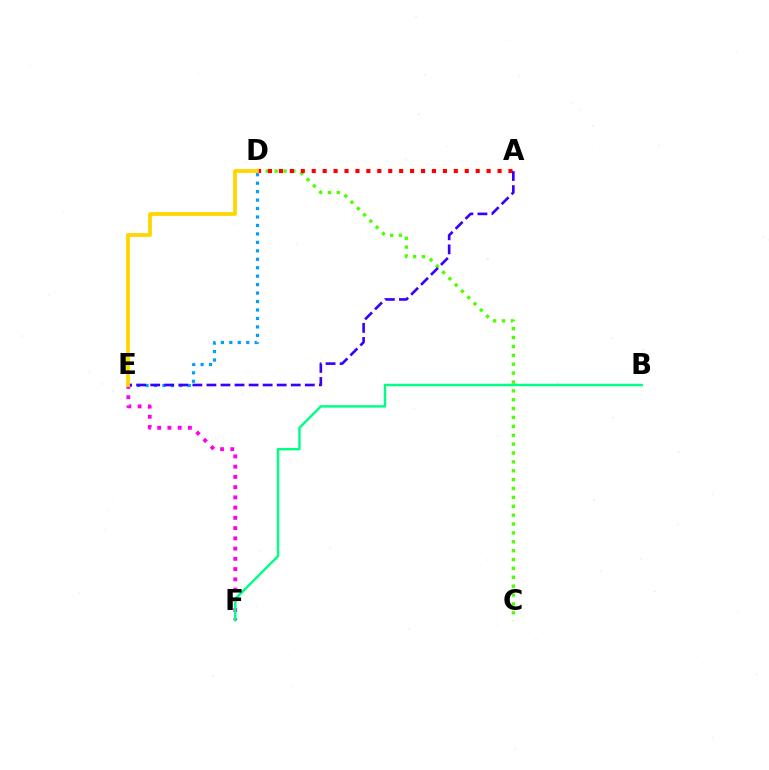{('D', 'E'): [{'color': '#009eff', 'line_style': 'dotted', 'thickness': 2.3}, {'color': '#ffd500', 'line_style': 'solid', 'thickness': 2.73}], ('C', 'D'): [{'color': '#4fff00', 'line_style': 'dotted', 'thickness': 2.41}], ('A', 'D'): [{'color': '#ff0000', 'line_style': 'dotted', 'thickness': 2.97}], ('A', 'E'): [{'color': '#3700ff', 'line_style': 'dashed', 'thickness': 1.91}], ('E', 'F'): [{'color': '#ff00ed', 'line_style': 'dotted', 'thickness': 2.78}], ('B', 'F'): [{'color': '#00ff86', 'line_style': 'solid', 'thickness': 1.77}]}